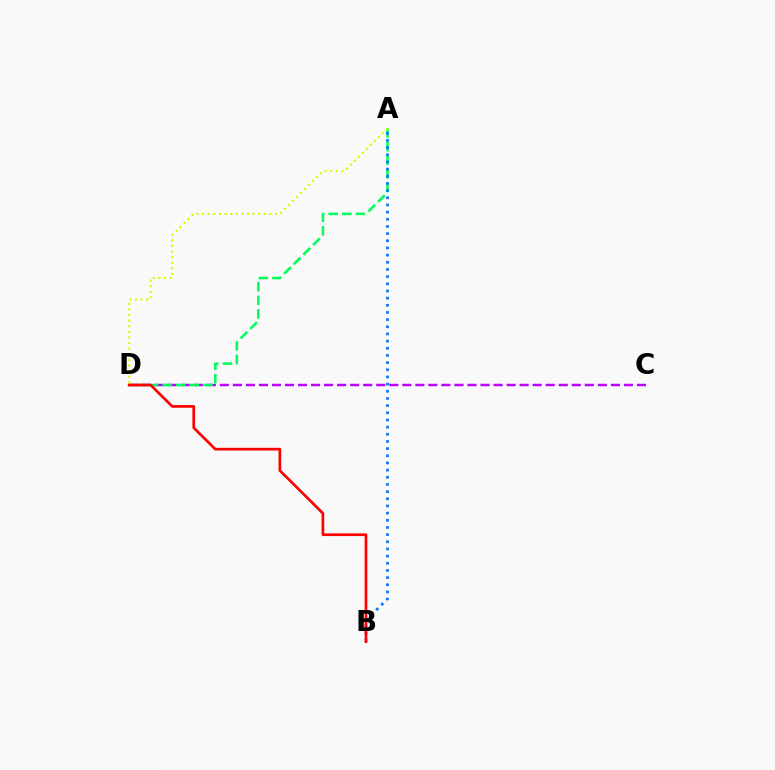{('C', 'D'): [{'color': '#b900ff', 'line_style': 'dashed', 'thickness': 1.77}], ('A', 'D'): [{'color': '#00ff5c', 'line_style': 'dashed', 'thickness': 1.85}, {'color': '#d1ff00', 'line_style': 'dotted', 'thickness': 1.52}], ('A', 'B'): [{'color': '#0074ff', 'line_style': 'dotted', 'thickness': 1.95}], ('B', 'D'): [{'color': '#ff0000', 'line_style': 'solid', 'thickness': 1.94}]}